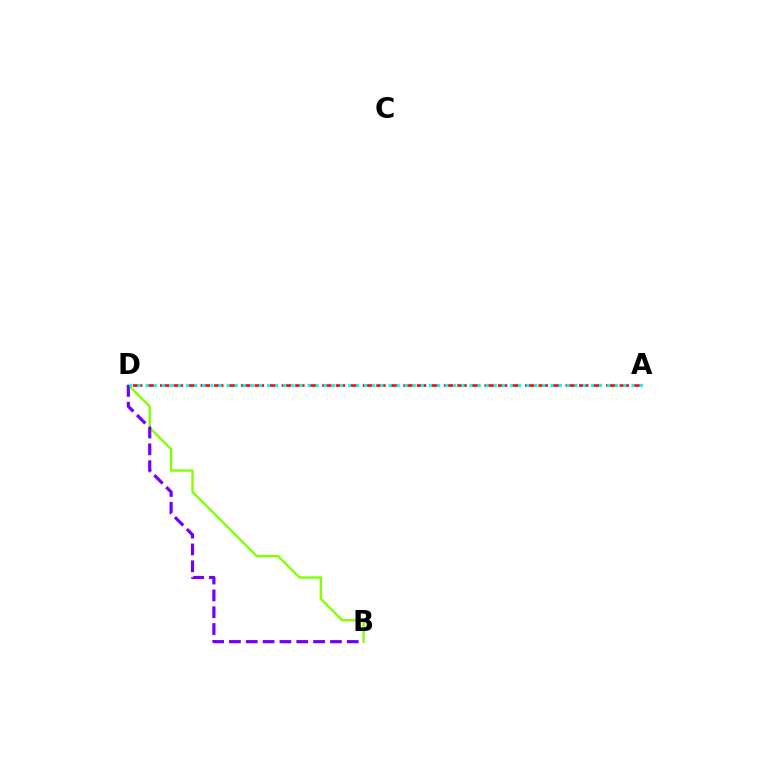{('A', 'D'): [{'color': '#ff0000', 'line_style': 'dashed', 'thickness': 1.84}, {'color': '#00fff6', 'line_style': 'dotted', 'thickness': 2.2}], ('B', 'D'): [{'color': '#84ff00', 'line_style': 'solid', 'thickness': 1.72}, {'color': '#7200ff', 'line_style': 'dashed', 'thickness': 2.29}]}